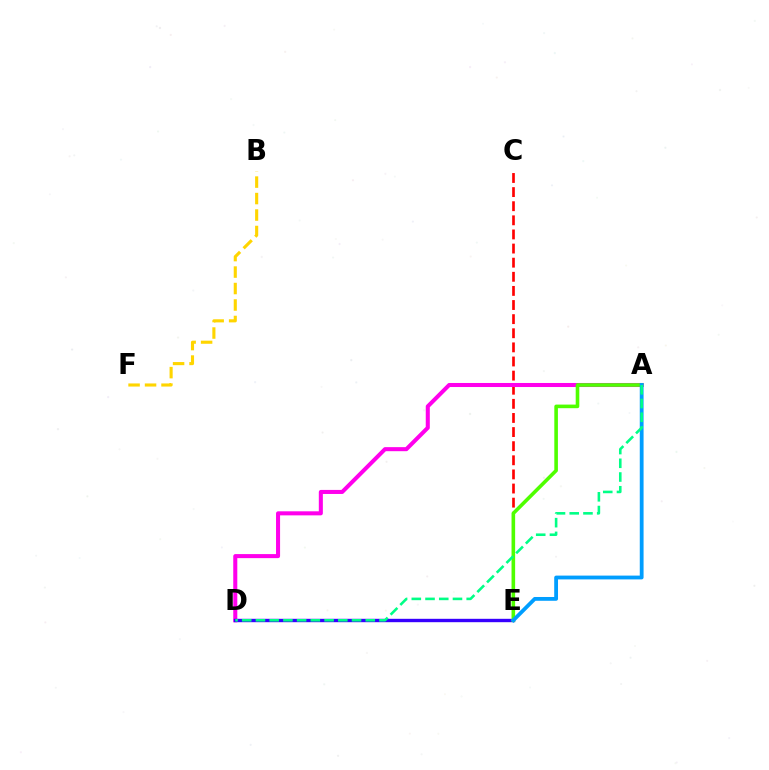{('C', 'E'): [{'color': '#ff0000', 'line_style': 'dashed', 'thickness': 1.92}], ('A', 'D'): [{'color': '#ff00ed', 'line_style': 'solid', 'thickness': 2.91}, {'color': '#00ff86', 'line_style': 'dashed', 'thickness': 1.86}], ('D', 'E'): [{'color': '#3700ff', 'line_style': 'solid', 'thickness': 2.43}], ('B', 'F'): [{'color': '#ffd500', 'line_style': 'dashed', 'thickness': 2.24}], ('A', 'E'): [{'color': '#4fff00', 'line_style': 'solid', 'thickness': 2.59}, {'color': '#009eff', 'line_style': 'solid', 'thickness': 2.74}]}